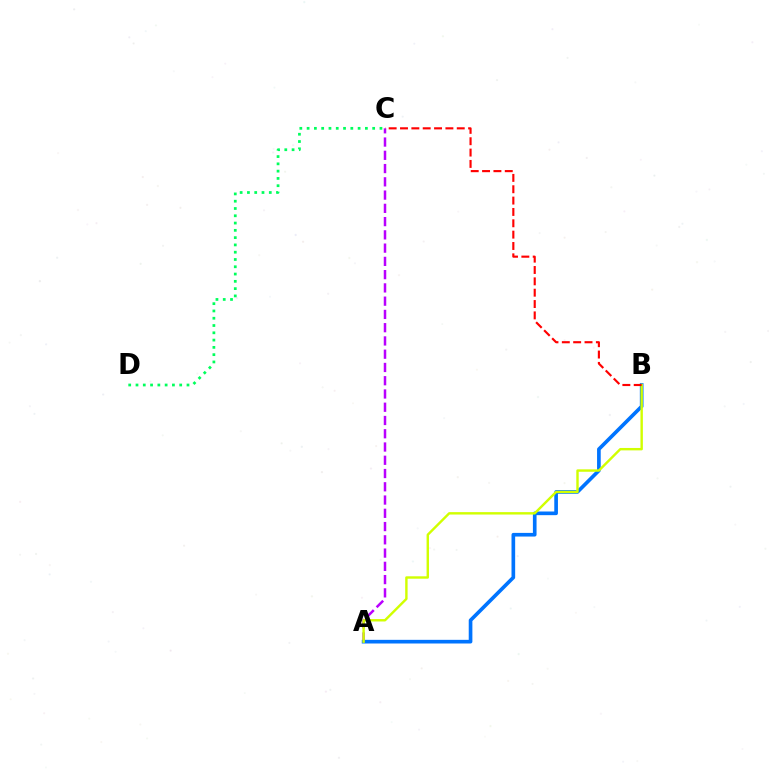{('A', 'C'): [{'color': '#b900ff', 'line_style': 'dashed', 'thickness': 1.8}], ('A', 'B'): [{'color': '#0074ff', 'line_style': 'solid', 'thickness': 2.63}, {'color': '#d1ff00', 'line_style': 'solid', 'thickness': 1.74}], ('B', 'C'): [{'color': '#ff0000', 'line_style': 'dashed', 'thickness': 1.54}], ('C', 'D'): [{'color': '#00ff5c', 'line_style': 'dotted', 'thickness': 1.98}]}